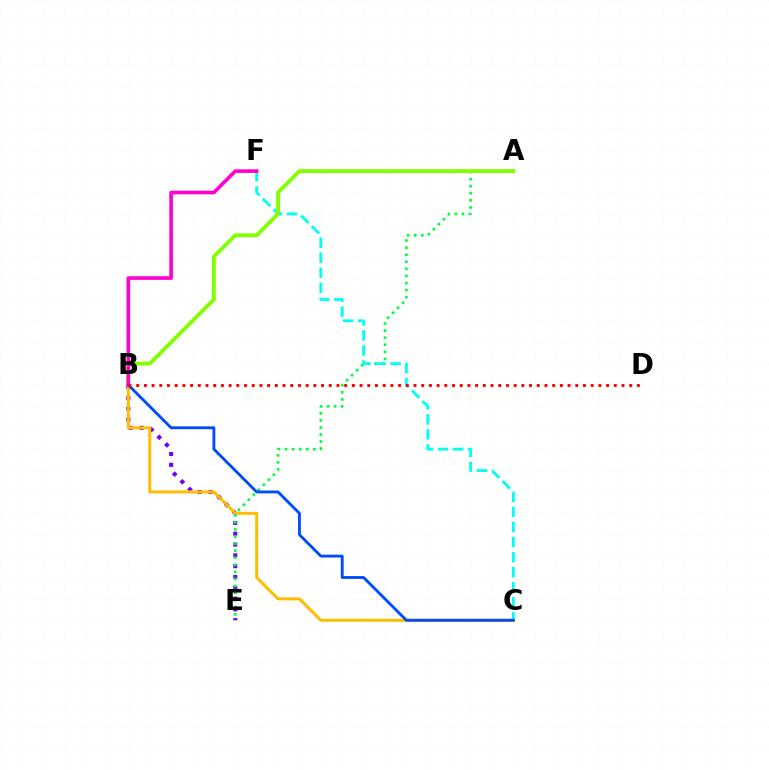{('B', 'E'): [{'color': '#7200ff', 'line_style': 'dotted', 'thickness': 2.94}], ('B', 'C'): [{'color': '#ffbd00', 'line_style': 'solid', 'thickness': 2.15}, {'color': '#004bff', 'line_style': 'solid', 'thickness': 2.06}], ('A', 'E'): [{'color': '#00ff39', 'line_style': 'dotted', 'thickness': 1.92}], ('C', 'F'): [{'color': '#00fff6', 'line_style': 'dashed', 'thickness': 2.05}], ('A', 'B'): [{'color': '#84ff00', 'line_style': 'solid', 'thickness': 2.77}], ('B', 'F'): [{'color': '#ff00cf', 'line_style': 'solid', 'thickness': 2.61}], ('B', 'D'): [{'color': '#ff0000', 'line_style': 'dotted', 'thickness': 2.09}]}